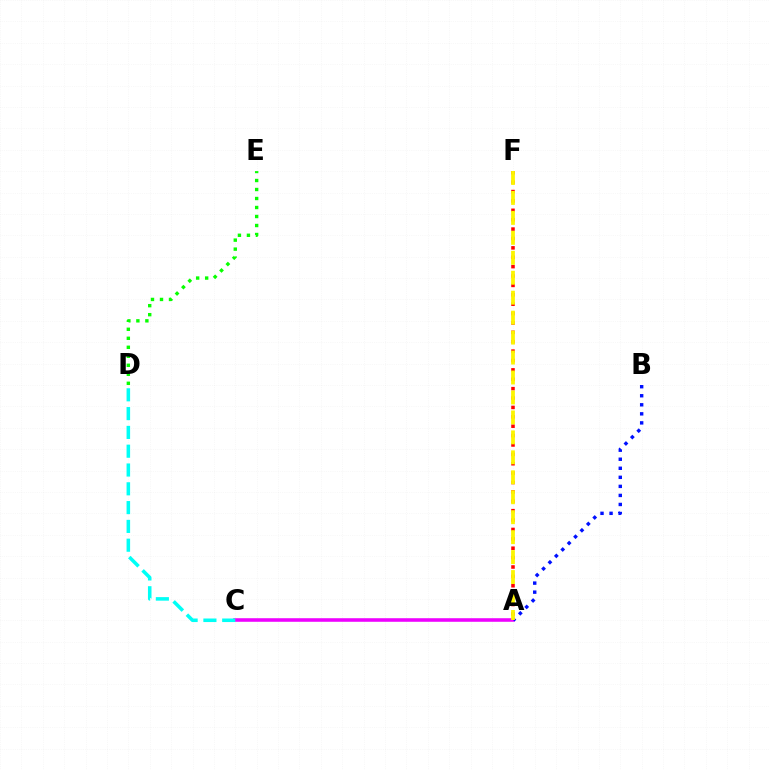{('A', 'F'): [{'color': '#ff0000', 'line_style': 'dotted', 'thickness': 2.55}, {'color': '#fcf500', 'line_style': 'dashed', 'thickness': 2.71}], ('A', 'C'): [{'color': '#ee00ff', 'line_style': 'solid', 'thickness': 2.56}], ('C', 'D'): [{'color': '#00fff6', 'line_style': 'dashed', 'thickness': 2.55}], ('A', 'B'): [{'color': '#0010ff', 'line_style': 'dotted', 'thickness': 2.46}], ('D', 'E'): [{'color': '#08ff00', 'line_style': 'dotted', 'thickness': 2.45}]}